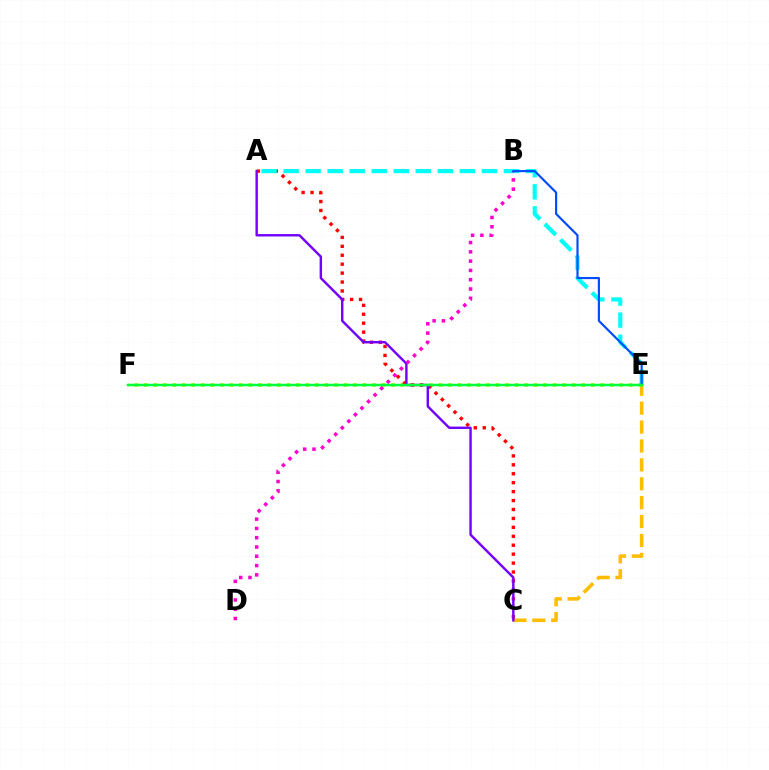{('C', 'E'): [{'color': '#ffbd00', 'line_style': 'dashed', 'thickness': 2.57}], ('E', 'F'): [{'color': '#84ff00', 'line_style': 'dotted', 'thickness': 2.58}, {'color': '#00ff39', 'line_style': 'solid', 'thickness': 1.78}], ('A', 'C'): [{'color': '#ff0000', 'line_style': 'dotted', 'thickness': 2.43}, {'color': '#7200ff', 'line_style': 'solid', 'thickness': 1.73}], ('A', 'E'): [{'color': '#00fff6', 'line_style': 'dashed', 'thickness': 2.99}], ('B', 'D'): [{'color': '#ff00cf', 'line_style': 'dotted', 'thickness': 2.52}], ('B', 'E'): [{'color': '#004bff', 'line_style': 'solid', 'thickness': 1.55}]}